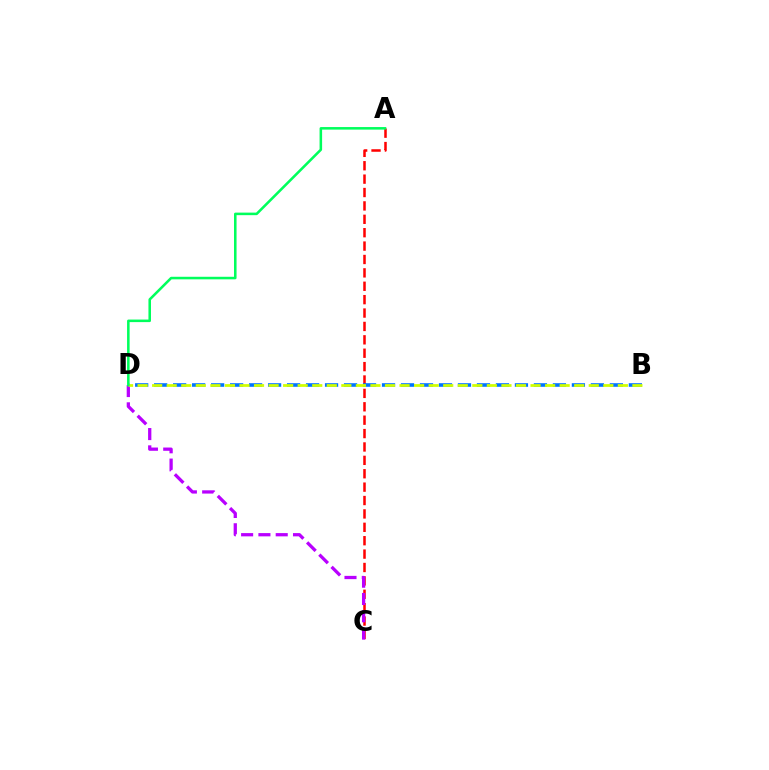{('A', 'C'): [{'color': '#ff0000', 'line_style': 'dashed', 'thickness': 1.82}], ('B', 'D'): [{'color': '#0074ff', 'line_style': 'dashed', 'thickness': 2.58}, {'color': '#d1ff00', 'line_style': 'dashed', 'thickness': 1.98}], ('C', 'D'): [{'color': '#b900ff', 'line_style': 'dashed', 'thickness': 2.35}], ('A', 'D'): [{'color': '#00ff5c', 'line_style': 'solid', 'thickness': 1.84}]}